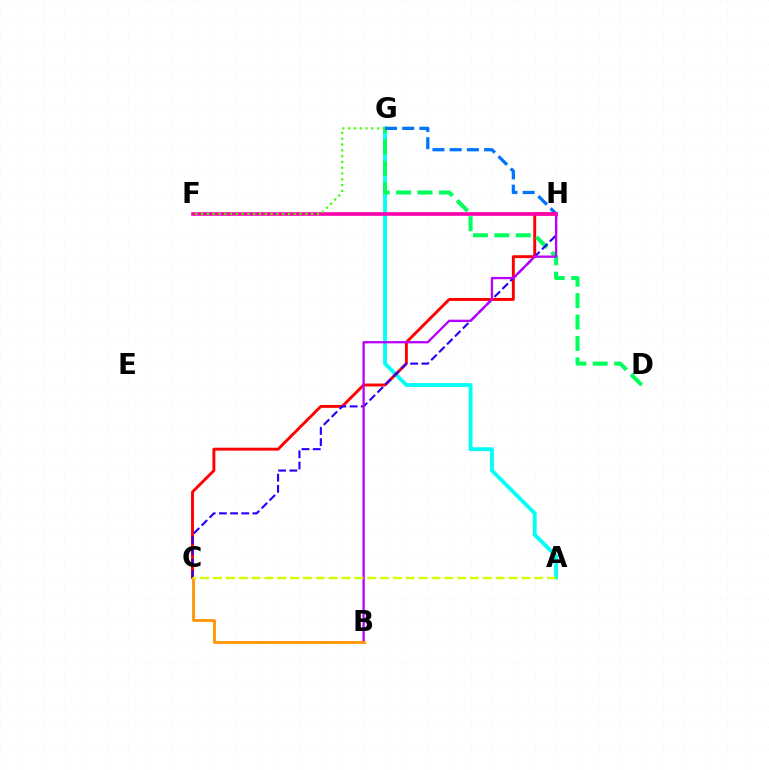{('A', 'G'): [{'color': '#00fff6', 'line_style': 'solid', 'thickness': 2.77}], ('C', 'H'): [{'color': '#ff0000', 'line_style': 'solid', 'thickness': 2.09}, {'color': '#2500ff', 'line_style': 'dashed', 'thickness': 1.52}], ('D', 'G'): [{'color': '#00ff5c', 'line_style': 'dashed', 'thickness': 2.91}], ('B', 'H'): [{'color': '#b900ff', 'line_style': 'solid', 'thickness': 1.66}], ('G', 'H'): [{'color': '#0074ff', 'line_style': 'dashed', 'thickness': 2.34}], ('B', 'C'): [{'color': '#ff9400', 'line_style': 'solid', 'thickness': 2.0}], ('A', 'C'): [{'color': '#d1ff00', 'line_style': 'dashed', 'thickness': 1.75}], ('F', 'H'): [{'color': '#ff00ac', 'line_style': 'solid', 'thickness': 2.62}], ('F', 'G'): [{'color': '#3dff00', 'line_style': 'dotted', 'thickness': 1.57}]}